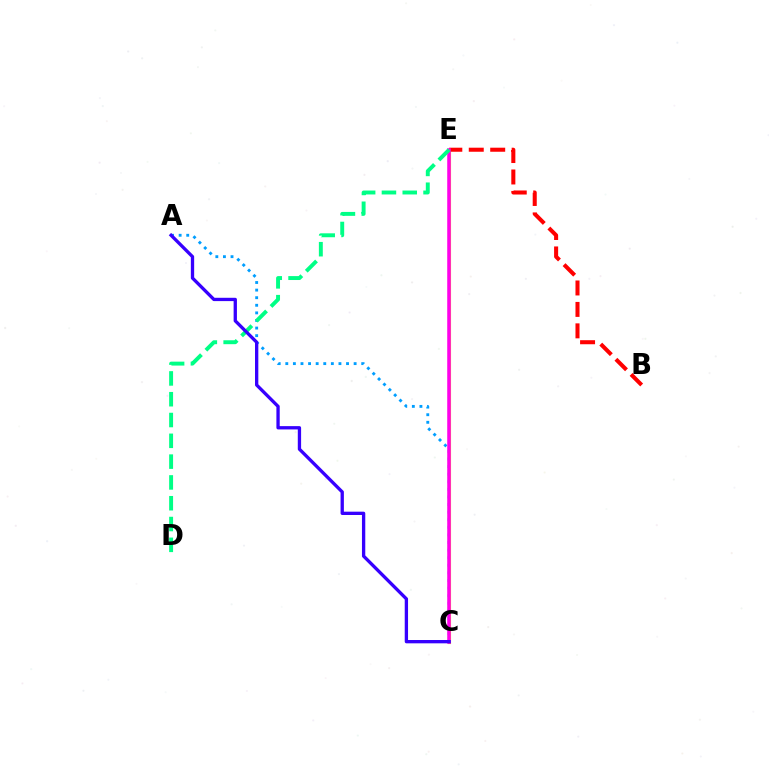{('A', 'C'): [{'color': '#009eff', 'line_style': 'dotted', 'thickness': 2.06}, {'color': '#3700ff', 'line_style': 'solid', 'thickness': 2.39}], ('C', 'E'): [{'color': '#4fff00', 'line_style': 'solid', 'thickness': 1.95}, {'color': '#ffd500', 'line_style': 'solid', 'thickness': 2.25}, {'color': '#ff00ed', 'line_style': 'solid', 'thickness': 2.53}], ('B', 'E'): [{'color': '#ff0000', 'line_style': 'dashed', 'thickness': 2.91}], ('D', 'E'): [{'color': '#00ff86', 'line_style': 'dashed', 'thickness': 2.83}]}